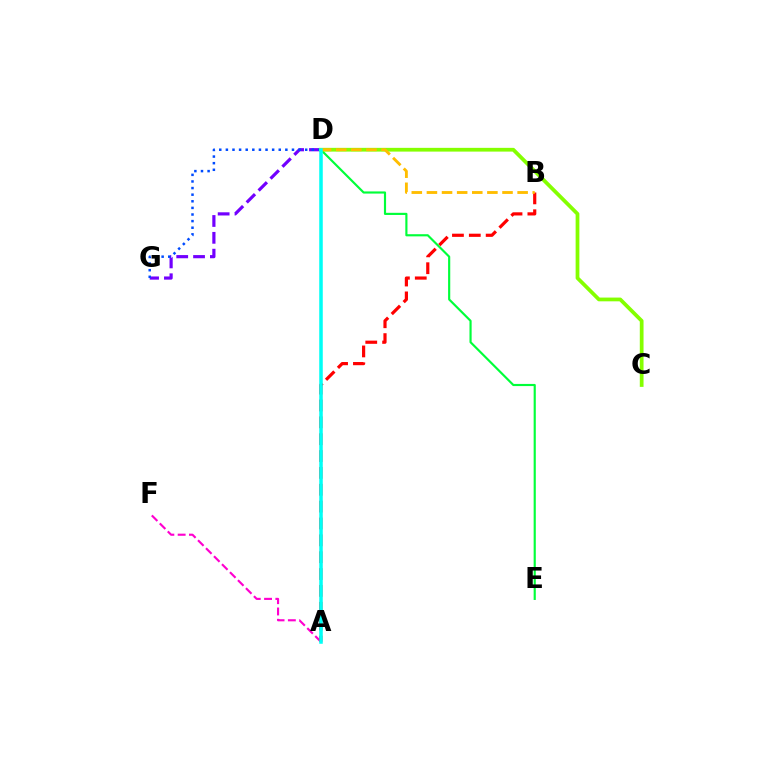{('A', 'F'): [{'color': '#ff00cf', 'line_style': 'dashed', 'thickness': 1.53}], ('A', 'B'): [{'color': '#ff0000', 'line_style': 'dashed', 'thickness': 2.29}], ('D', 'E'): [{'color': '#00ff39', 'line_style': 'solid', 'thickness': 1.55}], ('D', 'G'): [{'color': '#7200ff', 'line_style': 'dashed', 'thickness': 2.29}, {'color': '#004bff', 'line_style': 'dotted', 'thickness': 1.8}], ('C', 'D'): [{'color': '#84ff00', 'line_style': 'solid', 'thickness': 2.7}], ('B', 'D'): [{'color': '#ffbd00', 'line_style': 'dashed', 'thickness': 2.05}], ('A', 'D'): [{'color': '#00fff6', 'line_style': 'solid', 'thickness': 2.54}]}